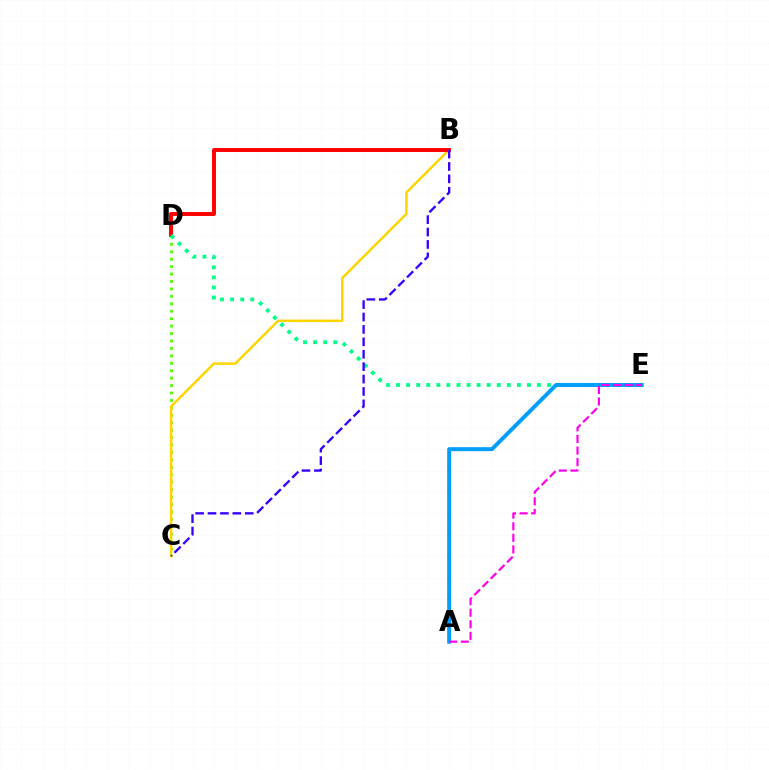{('C', 'D'): [{'color': '#4fff00', 'line_style': 'dotted', 'thickness': 2.02}], ('B', 'C'): [{'color': '#ffd500', 'line_style': 'solid', 'thickness': 1.79}, {'color': '#3700ff', 'line_style': 'dashed', 'thickness': 1.69}], ('B', 'D'): [{'color': '#ff0000', 'line_style': 'solid', 'thickness': 2.84}], ('D', 'E'): [{'color': '#00ff86', 'line_style': 'dotted', 'thickness': 2.74}], ('A', 'E'): [{'color': '#009eff', 'line_style': 'solid', 'thickness': 2.86}, {'color': '#ff00ed', 'line_style': 'dashed', 'thickness': 1.57}]}